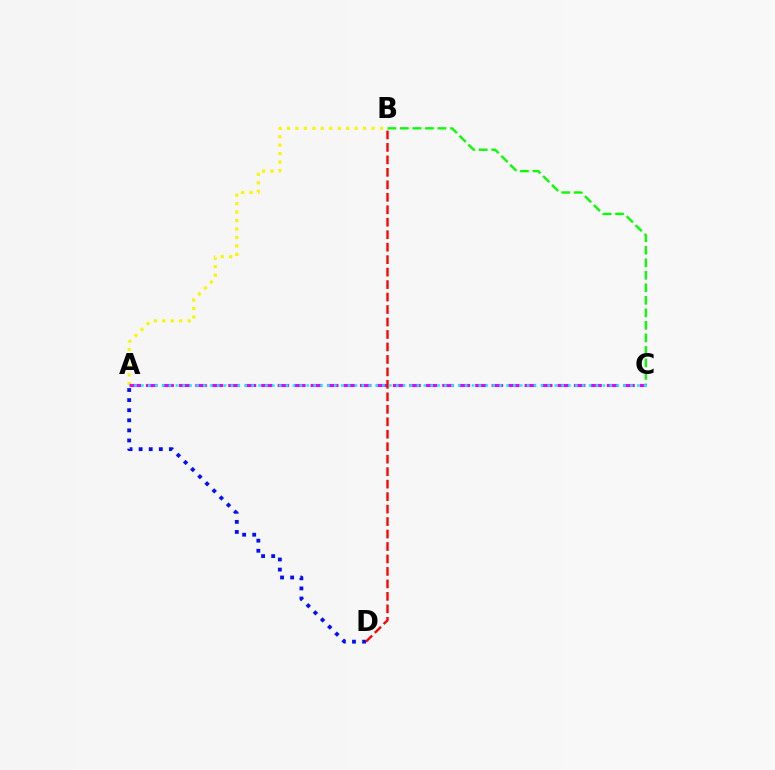{('B', 'C'): [{'color': '#08ff00', 'line_style': 'dashed', 'thickness': 1.7}], ('A', 'D'): [{'color': '#0010ff', 'line_style': 'dotted', 'thickness': 2.74}], ('A', 'B'): [{'color': '#fcf500', 'line_style': 'dotted', 'thickness': 2.3}], ('A', 'C'): [{'color': '#ee00ff', 'line_style': 'dashed', 'thickness': 2.24}, {'color': '#00fff6', 'line_style': 'dotted', 'thickness': 1.87}], ('B', 'D'): [{'color': '#ff0000', 'line_style': 'dashed', 'thickness': 1.69}]}